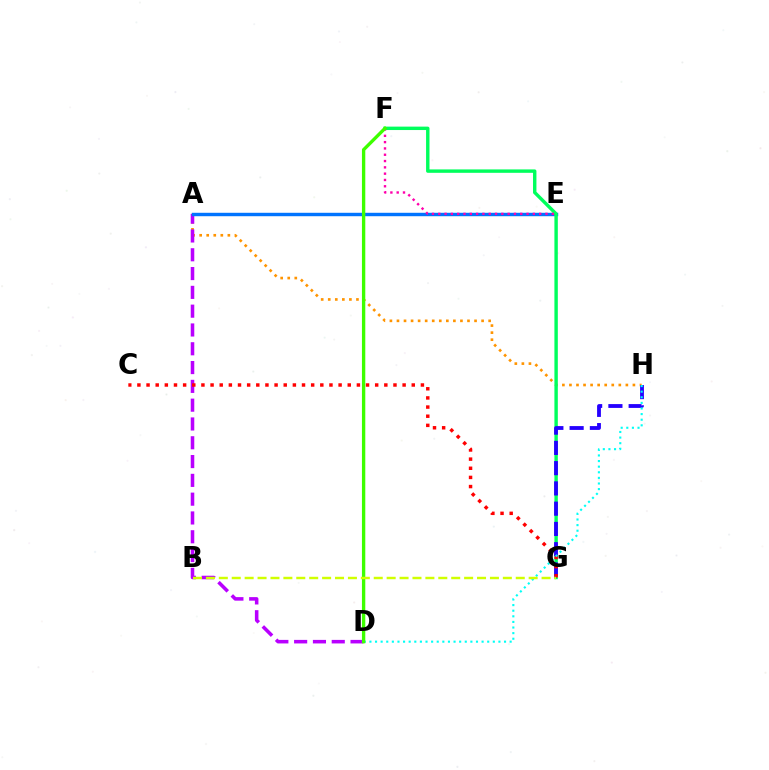{('A', 'H'): [{'color': '#ff9400', 'line_style': 'dotted', 'thickness': 1.92}], ('A', 'D'): [{'color': '#b900ff', 'line_style': 'dashed', 'thickness': 2.55}], ('A', 'E'): [{'color': '#0074ff', 'line_style': 'solid', 'thickness': 2.47}], ('F', 'G'): [{'color': '#00ff5c', 'line_style': 'solid', 'thickness': 2.46}], ('G', 'H'): [{'color': '#2500ff', 'line_style': 'dashed', 'thickness': 2.75}], ('C', 'G'): [{'color': '#ff0000', 'line_style': 'dotted', 'thickness': 2.48}], ('E', 'F'): [{'color': '#ff00ac', 'line_style': 'dotted', 'thickness': 1.71}], ('D', 'H'): [{'color': '#00fff6', 'line_style': 'dotted', 'thickness': 1.52}], ('D', 'F'): [{'color': '#3dff00', 'line_style': 'solid', 'thickness': 2.41}], ('B', 'G'): [{'color': '#d1ff00', 'line_style': 'dashed', 'thickness': 1.75}]}